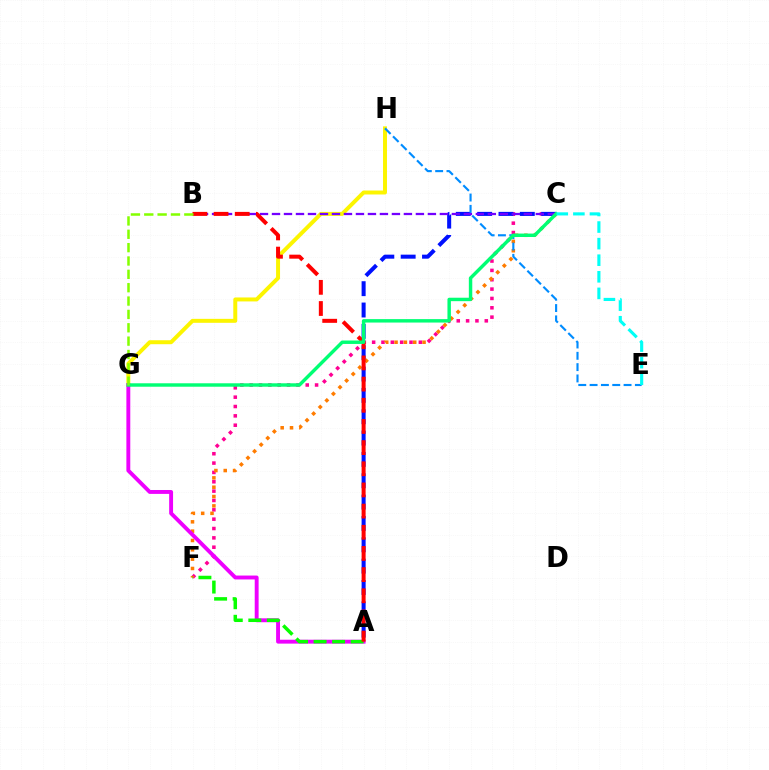{('C', 'F'): [{'color': '#ff0094', 'line_style': 'dotted', 'thickness': 2.54}, {'color': '#ff7c00', 'line_style': 'dotted', 'thickness': 2.54}], ('G', 'H'): [{'color': '#fcf500', 'line_style': 'solid', 'thickness': 2.85}], ('A', 'C'): [{'color': '#0010ff', 'line_style': 'dashed', 'thickness': 2.9}], ('A', 'G'): [{'color': '#ee00ff', 'line_style': 'solid', 'thickness': 2.8}], ('B', 'C'): [{'color': '#7200ff', 'line_style': 'dashed', 'thickness': 1.63}], ('E', 'H'): [{'color': '#008cff', 'line_style': 'dashed', 'thickness': 1.54}], ('A', 'F'): [{'color': '#08ff00', 'line_style': 'dashed', 'thickness': 2.52}], ('A', 'B'): [{'color': '#ff0000', 'line_style': 'dashed', 'thickness': 2.88}], ('C', 'G'): [{'color': '#00ff74', 'line_style': 'solid', 'thickness': 2.47}], ('B', 'G'): [{'color': '#84ff00', 'line_style': 'dashed', 'thickness': 1.81}], ('C', 'E'): [{'color': '#00fff6', 'line_style': 'dashed', 'thickness': 2.25}]}